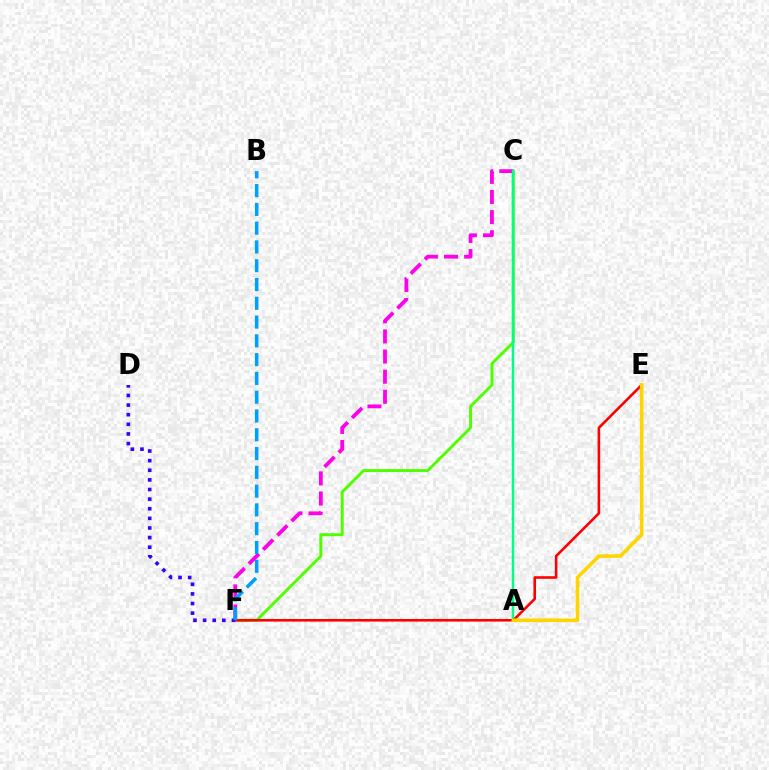{('C', 'F'): [{'color': '#4fff00', 'line_style': 'solid', 'thickness': 2.11}, {'color': '#ff00ed', 'line_style': 'dashed', 'thickness': 2.73}], ('A', 'C'): [{'color': '#00ff86', 'line_style': 'solid', 'thickness': 1.76}], ('E', 'F'): [{'color': '#ff0000', 'line_style': 'solid', 'thickness': 1.86}], ('D', 'F'): [{'color': '#3700ff', 'line_style': 'dotted', 'thickness': 2.61}], ('B', 'F'): [{'color': '#009eff', 'line_style': 'dashed', 'thickness': 2.55}], ('A', 'E'): [{'color': '#ffd500', 'line_style': 'solid', 'thickness': 2.59}]}